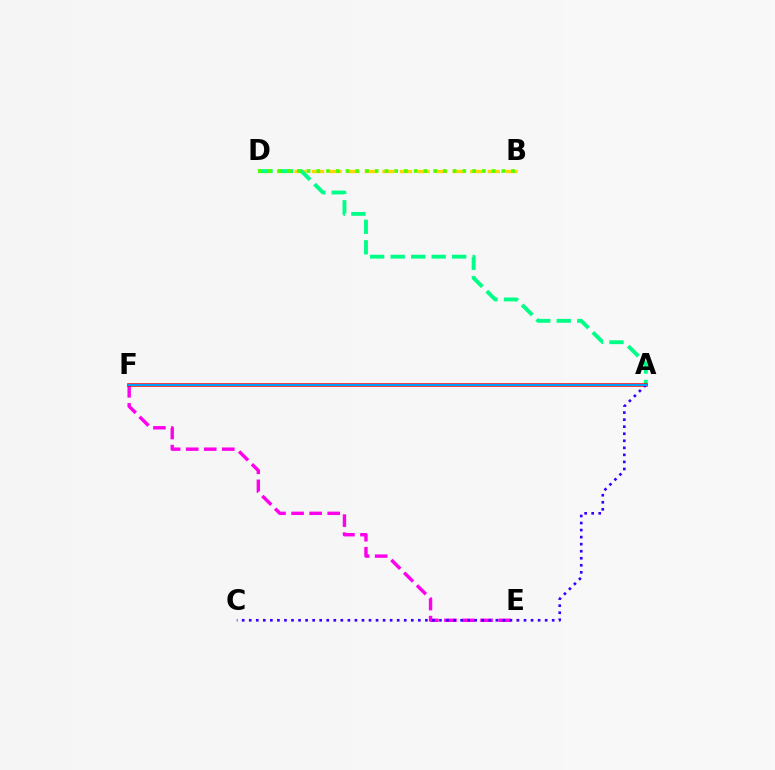{('B', 'D'): [{'color': '#ffd500', 'line_style': 'dashed', 'thickness': 2.39}, {'color': '#4fff00', 'line_style': 'dotted', 'thickness': 2.65}], ('A', 'D'): [{'color': '#00ff86', 'line_style': 'dashed', 'thickness': 2.79}], ('E', 'F'): [{'color': '#ff00ed', 'line_style': 'dashed', 'thickness': 2.45}], ('A', 'F'): [{'color': '#ff0000', 'line_style': 'solid', 'thickness': 2.53}, {'color': '#009eff', 'line_style': 'solid', 'thickness': 1.52}], ('A', 'C'): [{'color': '#3700ff', 'line_style': 'dotted', 'thickness': 1.91}]}